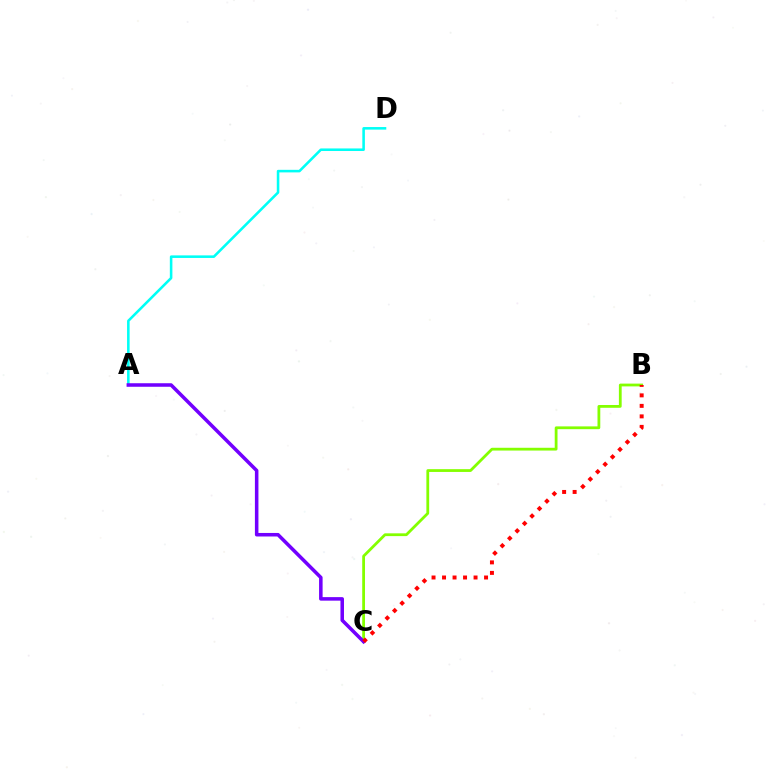{('B', 'C'): [{'color': '#84ff00', 'line_style': 'solid', 'thickness': 2.0}, {'color': '#ff0000', 'line_style': 'dotted', 'thickness': 2.85}], ('A', 'D'): [{'color': '#00fff6', 'line_style': 'solid', 'thickness': 1.85}], ('A', 'C'): [{'color': '#7200ff', 'line_style': 'solid', 'thickness': 2.54}]}